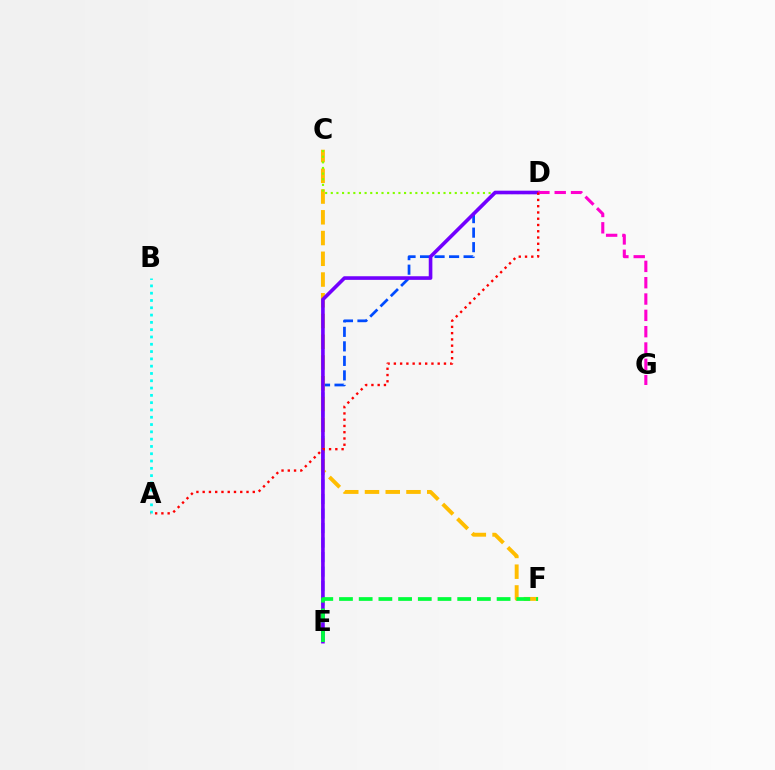{('A', 'B'): [{'color': '#00fff6', 'line_style': 'dotted', 'thickness': 1.98}], ('D', 'E'): [{'color': '#004bff', 'line_style': 'dashed', 'thickness': 1.97}, {'color': '#7200ff', 'line_style': 'solid', 'thickness': 2.6}], ('C', 'F'): [{'color': '#ffbd00', 'line_style': 'dashed', 'thickness': 2.82}], ('C', 'D'): [{'color': '#84ff00', 'line_style': 'dotted', 'thickness': 1.53}], ('D', 'G'): [{'color': '#ff00cf', 'line_style': 'dashed', 'thickness': 2.22}], ('A', 'D'): [{'color': '#ff0000', 'line_style': 'dotted', 'thickness': 1.7}], ('E', 'F'): [{'color': '#00ff39', 'line_style': 'dashed', 'thickness': 2.68}]}